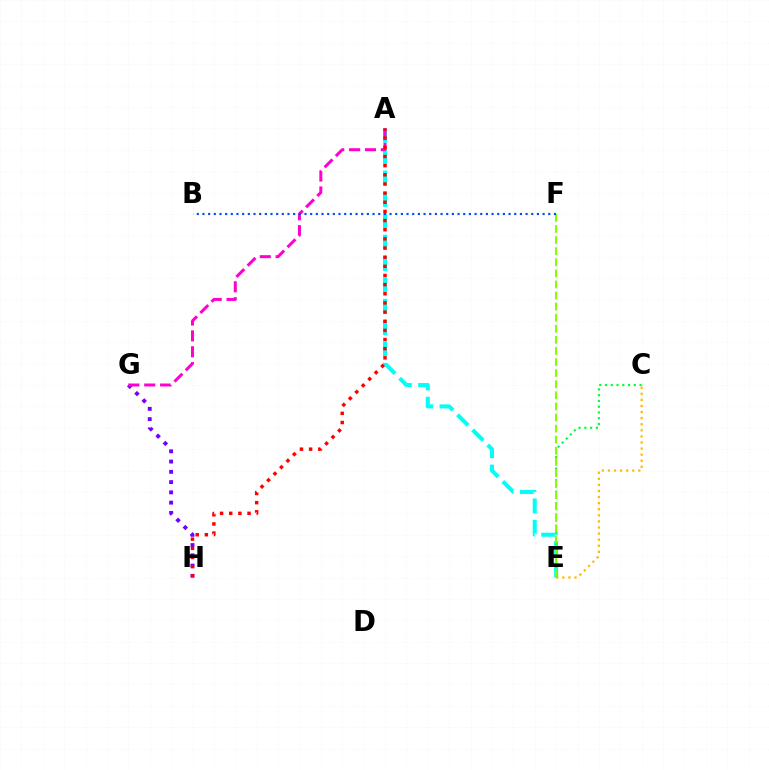{('A', 'E'): [{'color': '#00fff6', 'line_style': 'dashed', 'thickness': 2.9}], ('G', 'H'): [{'color': '#7200ff', 'line_style': 'dotted', 'thickness': 2.79}], ('C', 'E'): [{'color': '#ffbd00', 'line_style': 'dotted', 'thickness': 1.65}, {'color': '#00ff39', 'line_style': 'dotted', 'thickness': 1.57}], ('A', 'G'): [{'color': '#ff00cf', 'line_style': 'dashed', 'thickness': 2.16}], ('E', 'F'): [{'color': '#84ff00', 'line_style': 'dashed', 'thickness': 1.51}], ('B', 'F'): [{'color': '#004bff', 'line_style': 'dotted', 'thickness': 1.54}], ('A', 'H'): [{'color': '#ff0000', 'line_style': 'dotted', 'thickness': 2.49}]}